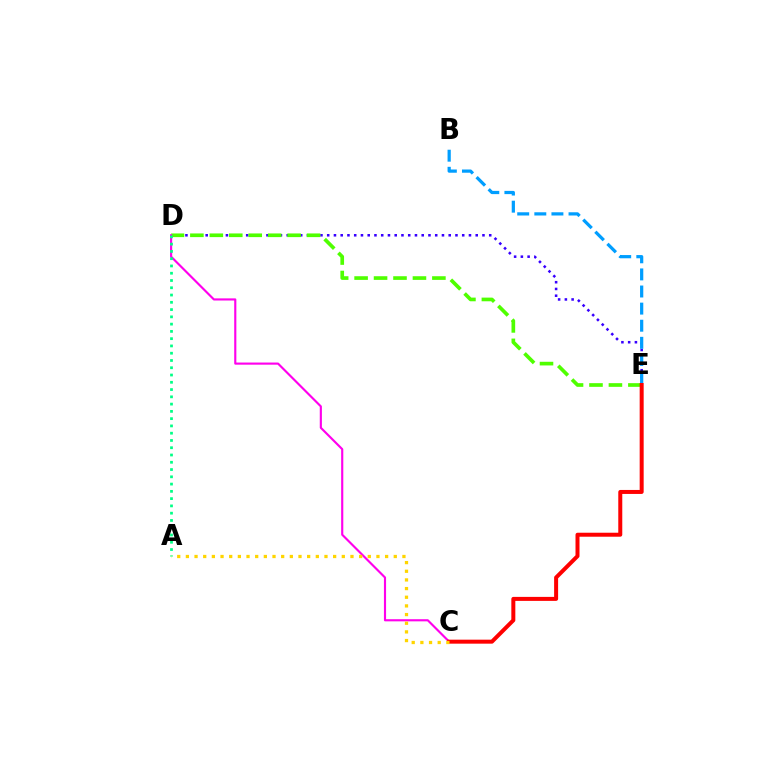{('D', 'E'): [{'color': '#3700ff', 'line_style': 'dotted', 'thickness': 1.83}, {'color': '#4fff00', 'line_style': 'dashed', 'thickness': 2.64}], ('B', 'E'): [{'color': '#009eff', 'line_style': 'dashed', 'thickness': 2.32}], ('C', 'D'): [{'color': '#ff00ed', 'line_style': 'solid', 'thickness': 1.54}], ('C', 'E'): [{'color': '#ff0000', 'line_style': 'solid', 'thickness': 2.88}], ('A', 'D'): [{'color': '#00ff86', 'line_style': 'dotted', 'thickness': 1.98}], ('A', 'C'): [{'color': '#ffd500', 'line_style': 'dotted', 'thickness': 2.35}]}